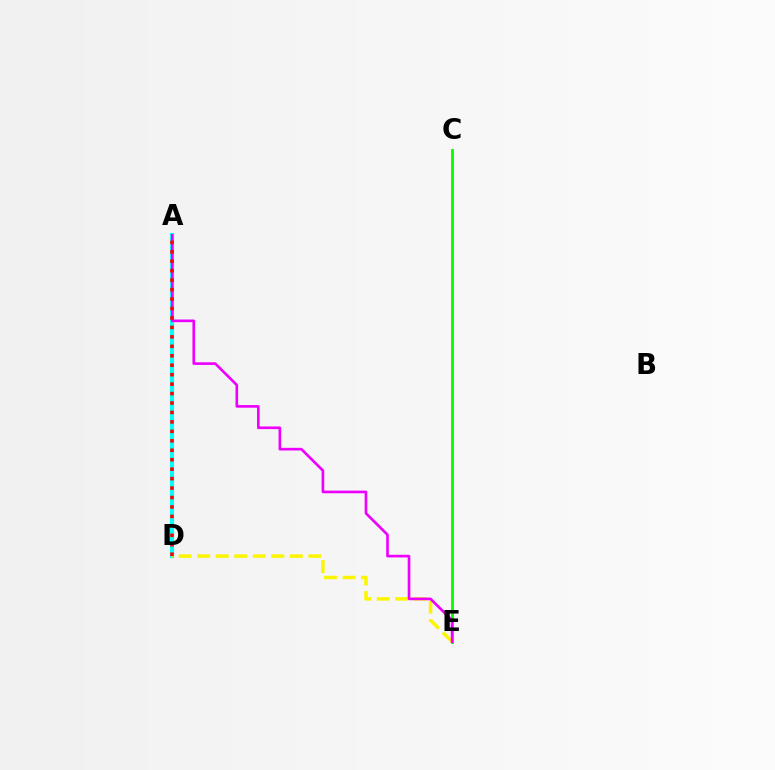{('A', 'D'): [{'color': '#0010ff', 'line_style': 'solid', 'thickness': 2.15}, {'color': '#00fff6', 'line_style': 'solid', 'thickness': 2.99}, {'color': '#ff0000', 'line_style': 'dotted', 'thickness': 2.57}], ('C', 'E'): [{'color': '#08ff00', 'line_style': 'solid', 'thickness': 2.08}], ('D', 'E'): [{'color': '#fcf500', 'line_style': 'dashed', 'thickness': 2.52}], ('A', 'E'): [{'color': '#ee00ff', 'line_style': 'solid', 'thickness': 1.91}]}